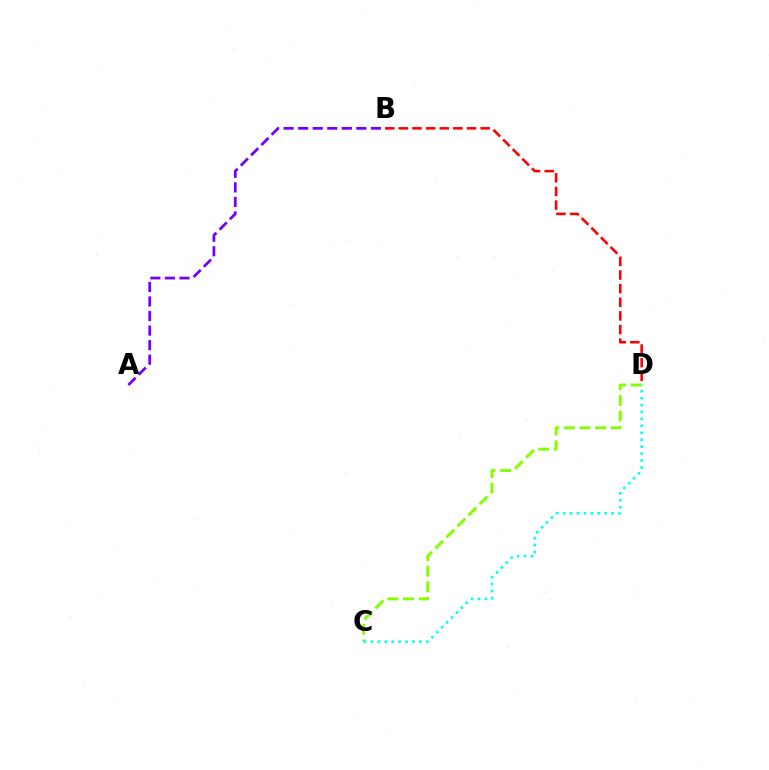{('A', 'B'): [{'color': '#7200ff', 'line_style': 'dashed', 'thickness': 1.98}], ('C', 'D'): [{'color': '#84ff00', 'line_style': 'dashed', 'thickness': 2.13}, {'color': '#00fff6', 'line_style': 'dotted', 'thickness': 1.88}], ('B', 'D'): [{'color': '#ff0000', 'line_style': 'dashed', 'thickness': 1.85}]}